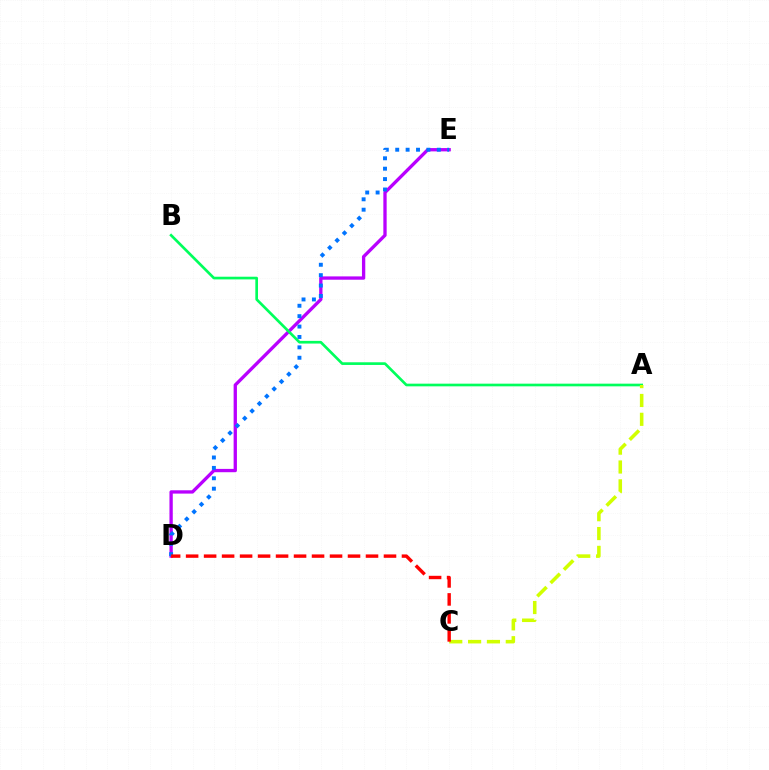{('D', 'E'): [{'color': '#b900ff', 'line_style': 'solid', 'thickness': 2.39}, {'color': '#0074ff', 'line_style': 'dotted', 'thickness': 2.83}], ('A', 'B'): [{'color': '#00ff5c', 'line_style': 'solid', 'thickness': 1.93}], ('A', 'C'): [{'color': '#d1ff00', 'line_style': 'dashed', 'thickness': 2.56}], ('C', 'D'): [{'color': '#ff0000', 'line_style': 'dashed', 'thickness': 2.44}]}